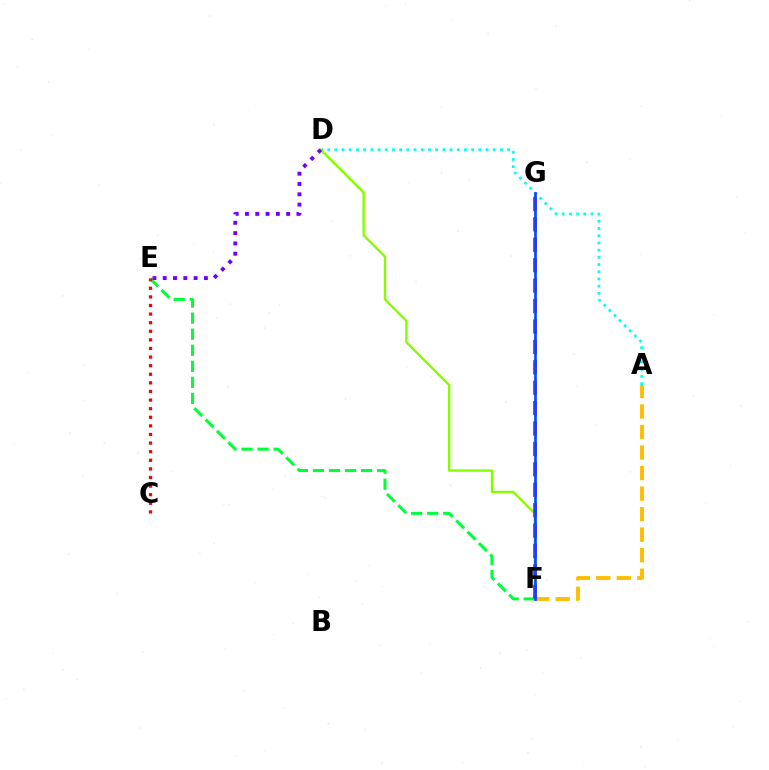{('A', 'D'): [{'color': '#00fff6', 'line_style': 'dotted', 'thickness': 1.96}], ('A', 'F'): [{'color': '#ffbd00', 'line_style': 'dashed', 'thickness': 2.79}], ('E', 'F'): [{'color': '#00ff39', 'line_style': 'dashed', 'thickness': 2.18}], ('D', 'F'): [{'color': '#84ff00', 'line_style': 'solid', 'thickness': 1.72}], ('F', 'G'): [{'color': '#ff00cf', 'line_style': 'dashed', 'thickness': 2.77}, {'color': '#004bff', 'line_style': 'solid', 'thickness': 1.94}], ('C', 'E'): [{'color': '#ff0000', 'line_style': 'dotted', 'thickness': 2.34}], ('D', 'E'): [{'color': '#7200ff', 'line_style': 'dotted', 'thickness': 2.8}]}